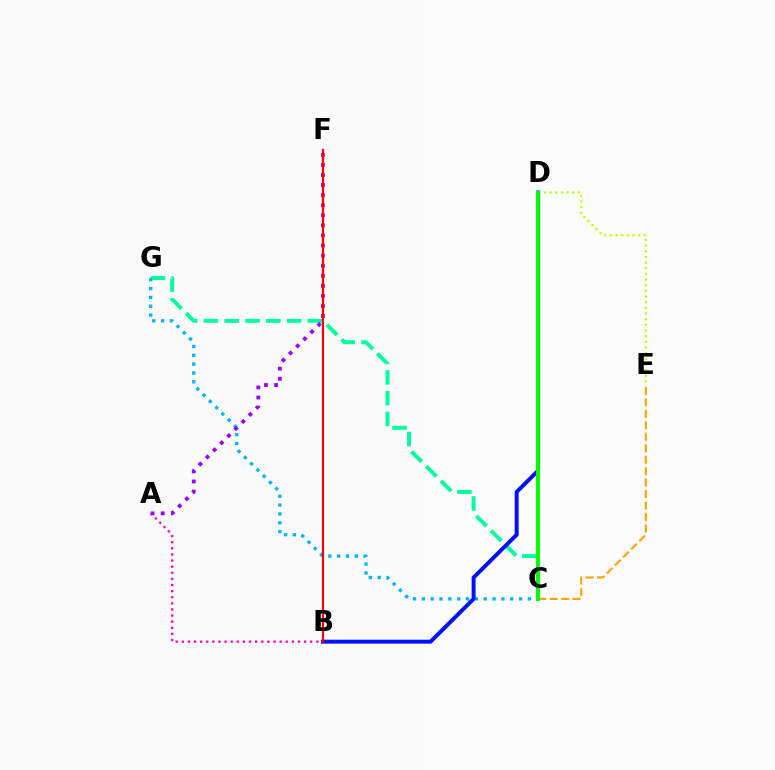{('C', 'G'): [{'color': '#00ff9d', 'line_style': 'dashed', 'thickness': 2.83}, {'color': '#00b5ff', 'line_style': 'dotted', 'thickness': 2.4}], ('B', 'D'): [{'color': '#0010ff', 'line_style': 'solid', 'thickness': 2.84}], ('D', 'E'): [{'color': '#b3ff00', 'line_style': 'dotted', 'thickness': 1.54}], ('A', 'B'): [{'color': '#ff00bd', 'line_style': 'dotted', 'thickness': 1.66}], ('C', 'E'): [{'color': '#ffa500', 'line_style': 'dashed', 'thickness': 1.56}], ('C', 'D'): [{'color': '#08ff00', 'line_style': 'solid', 'thickness': 2.84}], ('A', 'F'): [{'color': '#9b00ff', 'line_style': 'dotted', 'thickness': 2.74}], ('B', 'F'): [{'color': '#ff0000', 'line_style': 'solid', 'thickness': 1.58}]}